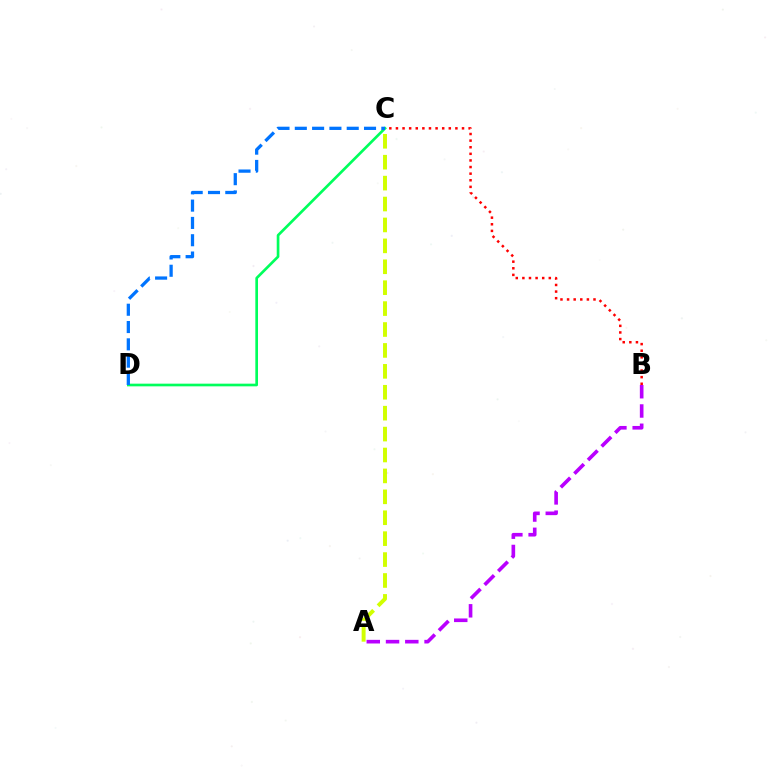{('C', 'D'): [{'color': '#00ff5c', 'line_style': 'solid', 'thickness': 1.92}, {'color': '#0074ff', 'line_style': 'dashed', 'thickness': 2.35}], ('A', 'B'): [{'color': '#b900ff', 'line_style': 'dashed', 'thickness': 2.62}], ('B', 'C'): [{'color': '#ff0000', 'line_style': 'dotted', 'thickness': 1.8}], ('A', 'C'): [{'color': '#d1ff00', 'line_style': 'dashed', 'thickness': 2.84}]}